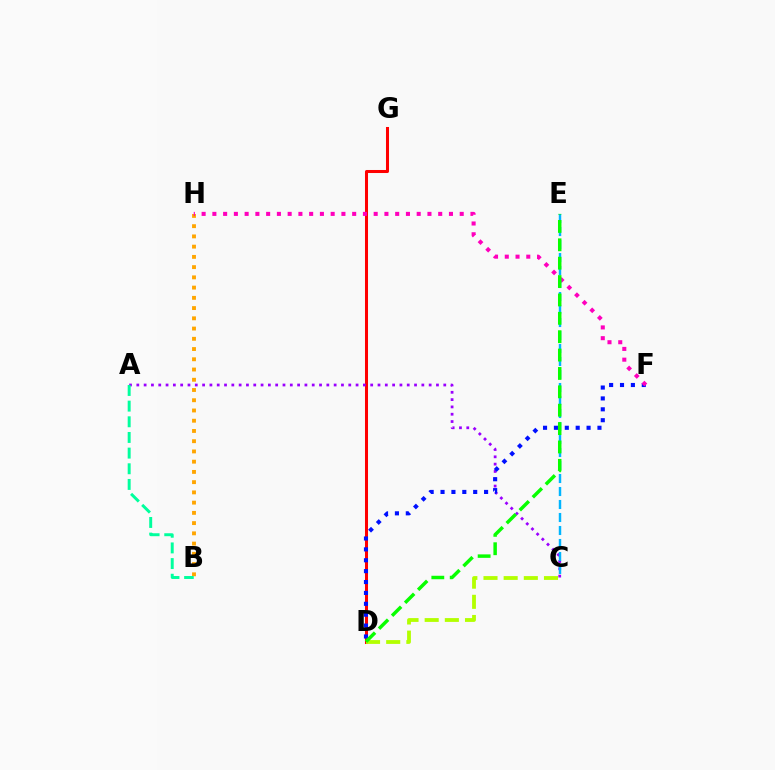{('D', 'G'): [{'color': '#ff0000', 'line_style': 'solid', 'thickness': 2.18}], ('B', 'H'): [{'color': '#ffa500', 'line_style': 'dotted', 'thickness': 2.78}], ('A', 'C'): [{'color': '#9b00ff', 'line_style': 'dotted', 'thickness': 1.99}], ('D', 'F'): [{'color': '#0010ff', 'line_style': 'dotted', 'thickness': 2.96}], ('F', 'H'): [{'color': '#ff00bd', 'line_style': 'dotted', 'thickness': 2.92}], ('A', 'B'): [{'color': '#00ff9d', 'line_style': 'dashed', 'thickness': 2.13}], ('C', 'E'): [{'color': '#00b5ff', 'line_style': 'dashed', 'thickness': 1.77}], ('C', 'D'): [{'color': '#b3ff00', 'line_style': 'dashed', 'thickness': 2.74}], ('D', 'E'): [{'color': '#08ff00', 'line_style': 'dashed', 'thickness': 2.5}]}